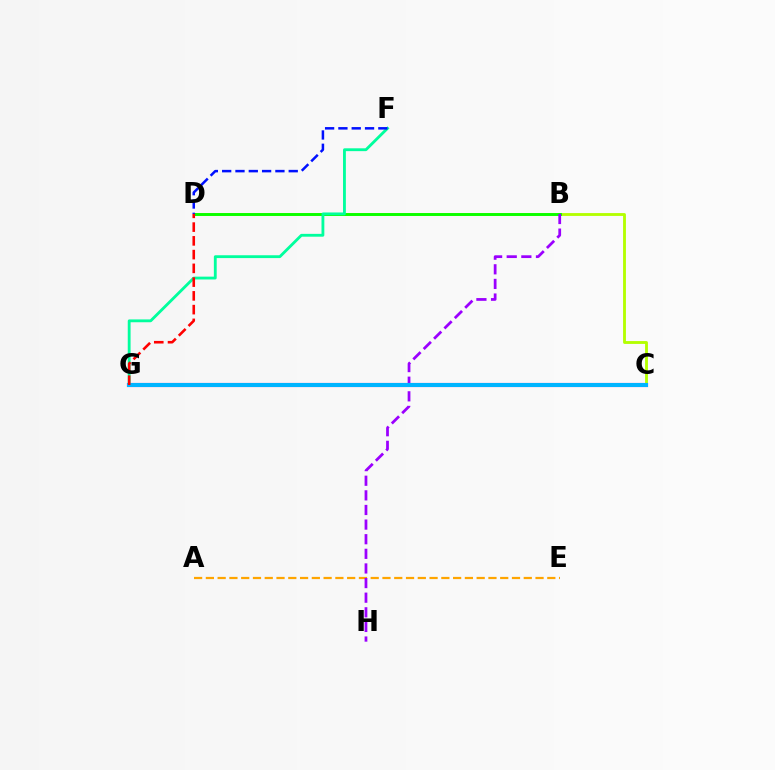{('C', 'G'): [{'color': '#ff00bd', 'line_style': 'solid', 'thickness': 2.96}, {'color': '#00b5ff', 'line_style': 'solid', 'thickness': 2.93}], ('C', 'D'): [{'color': '#b3ff00', 'line_style': 'solid', 'thickness': 2.05}], ('B', 'D'): [{'color': '#08ff00', 'line_style': 'solid', 'thickness': 2.06}], ('A', 'E'): [{'color': '#ffa500', 'line_style': 'dashed', 'thickness': 1.6}], ('F', 'G'): [{'color': '#00ff9d', 'line_style': 'solid', 'thickness': 2.04}], ('B', 'H'): [{'color': '#9b00ff', 'line_style': 'dashed', 'thickness': 1.99}], ('D', 'F'): [{'color': '#0010ff', 'line_style': 'dashed', 'thickness': 1.81}], ('D', 'G'): [{'color': '#ff0000', 'line_style': 'dashed', 'thickness': 1.87}]}